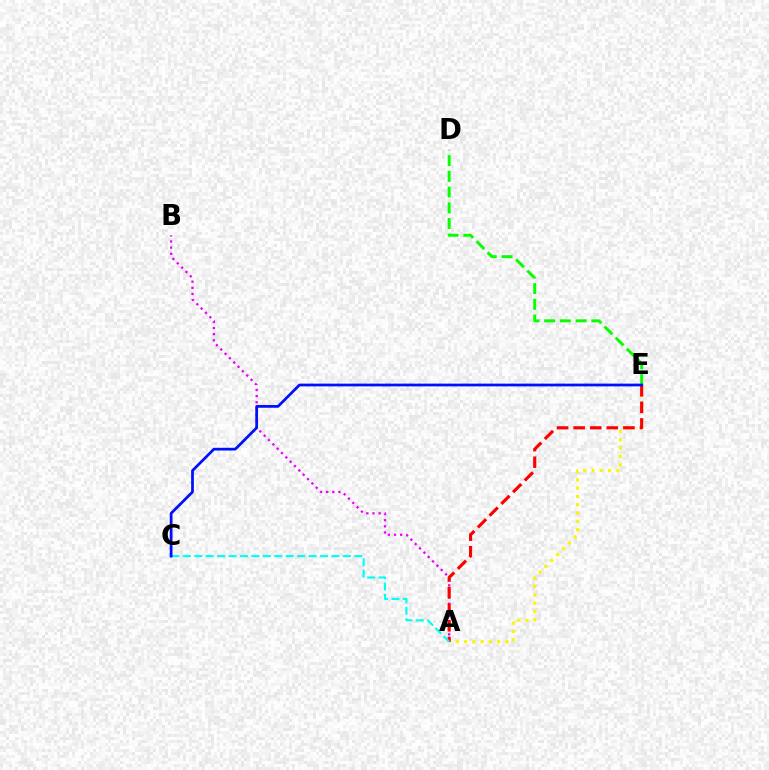{('A', 'E'): [{'color': '#fcf500', 'line_style': 'dotted', 'thickness': 2.25}, {'color': '#ff0000', 'line_style': 'dashed', 'thickness': 2.25}], ('A', 'B'): [{'color': '#ee00ff', 'line_style': 'dotted', 'thickness': 1.67}], ('D', 'E'): [{'color': '#08ff00', 'line_style': 'dashed', 'thickness': 2.13}], ('A', 'C'): [{'color': '#00fff6', 'line_style': 'dashed', 'thickness': 1.55}], ('C', 'E'): [{'color': '#0010ff', 'line_style': 'solid', 'thickness': 1.98}]}